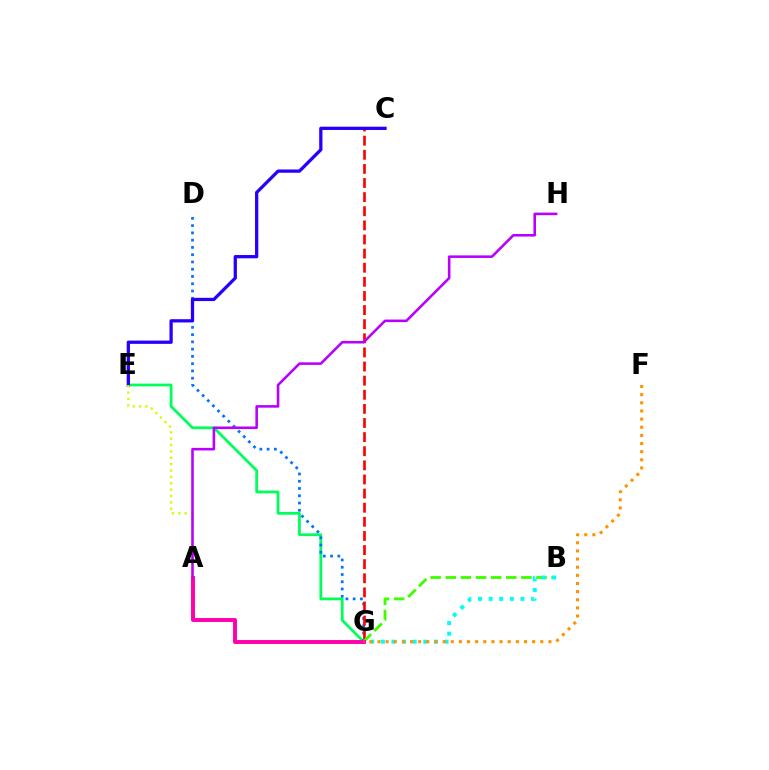{('E', 'G'): [{'color': '#00ff5c', 'line_style': 'solid', 'thickness': 2.01}], ('D', 'G'): [{'color': '#0074ff', 'line_style': 'dotted', 'thickness': 1.97}], ('C', 'G'): [{'color': '#ff0000', 'line_style': 'dashed', 'thickness': 1.92}], ('C', 'E'): [{'color': '#2500ff', 'line_style': 'solid', 'thickness': 2.35}], ('B', 'G'): [{'color': '#3dff00', 'line_style': 'dashed', 'thickness': 2.05}, {'color': '#00fff6', 'line_style': 'dotted', 'thickness': 2.88}], ('A', 'G'): [{'color': '#ff00ac', 'line_style': 'solid', 'thickness': 2.83}], ('A', 'E'): [{'color': '#d1ff00', 'line_style': 'dotted', 'thickness': 1.73}], ('F', 'G'): [{'color': '#ff9400', 'line_style': 'dotted', 'thickness': 2.21}], ('A', 'H'): [{'color': '#b900ff', 'line_style': 'solid', 'thickness': 1.85}]}